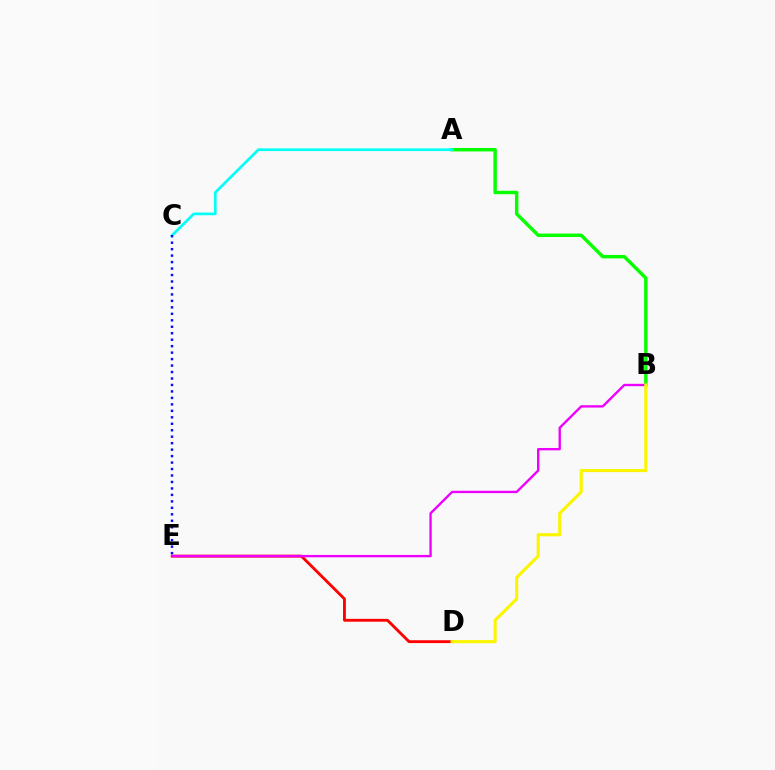{('A', 'B'): [{'color': '#08ff00', 'line_style': 'solid', 'thickness': 2.47}], ('D', 'E'): [{'color': '#ff0000', 'line_style': 'solid', 'thickness': 2.05}], ('B', 'E'): [{'color': '#ee00ff', 'line_style': 'solid', 'thickness': 1.7}], ('A', 'C'): [{'color': '#00fff6', 'line_style': 'solid', 'thickness': 1.94}], ('C', 'E'): [{'color': '#0010ff', 'line_style': 'dotted', 'thickness': 1.76}], ('B', 'D'): [{'color': '#fcf500', 'line_style': 'solid', 'thickness': 2.23}]}